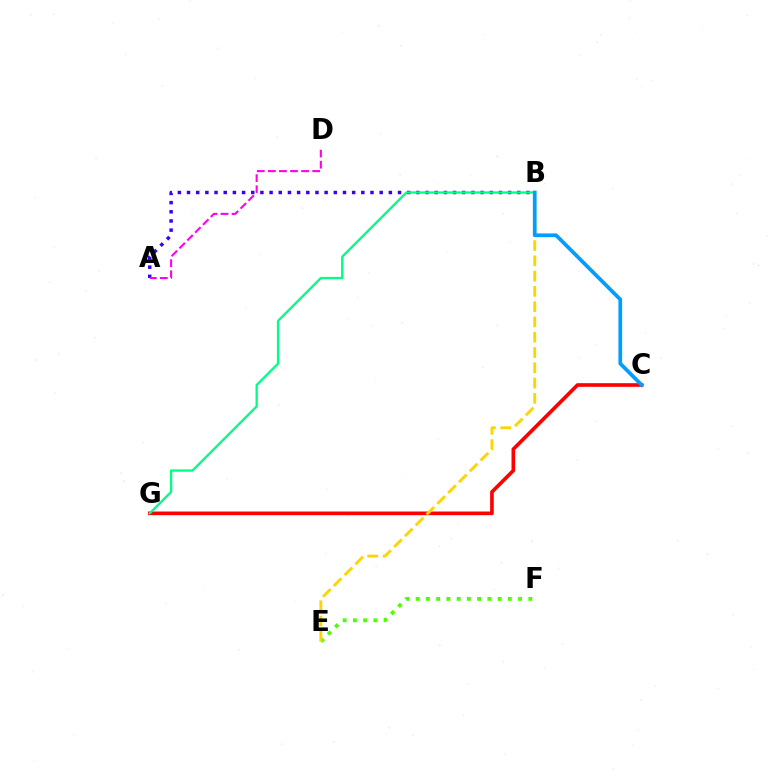{('C', 'G'): [{'color': '#ff0000', 'line_style': 'solid', 'thickness': 2.62}], ('A', 'B'): [{'color': '#3700ff', 'line_style': 'dotted', 'thickness': 2.49}], ('E', 'F'): [{'color': '#4fff00', 'line_style': 'dotted', 'thickness': 2.78}], ('B', 'E'): [{'color': '#ffd500', 'line_style': 'dashed', 'thickness': 2.08}], ('B', 'G'): [{'color': '#00ff86', 'line_style': 'solid', 'thickness': 1.68}], ('B', 'C'): [{'color': '#009eff', 'line_style': 'solid', 'thickness': 2.69}], ('A', 'D'): [{'color': '#ff00ed', 'line_style': 'dashed', 'thickness': 1.51}]}